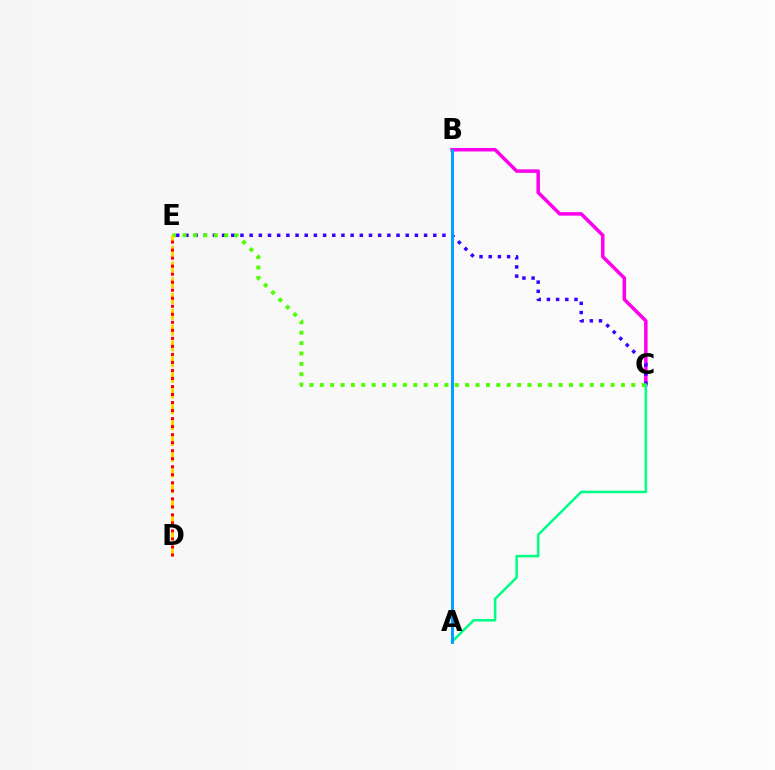{('B', 'C'): [{'color': '#ff00ed', 'line_style': 'solid', 'thickness': 2.53}], ('C', 'E'): [{'color': '#3700ff', 'line_style': 'dotted', 'thickness': 2.49}, {'color': '#4fff00', 'line_style': 'dotted', 'thickness': 2.82}], ('A', 'C'): [{'color': '#00ff86', 'line_style': 'solid', 'thickness': 1.81}], ('D', 'E'): [{'color': '#ffd500', 'line_style': 'dashed', 'thickness': 2.14}, {'color': '#ff0000', 'line_style': 'dotted', 'thickness': 2.18}], ('A', 'B'): [{'color': '#009eff', 'line_style': 'solid', 'thickness': 2.1}]}